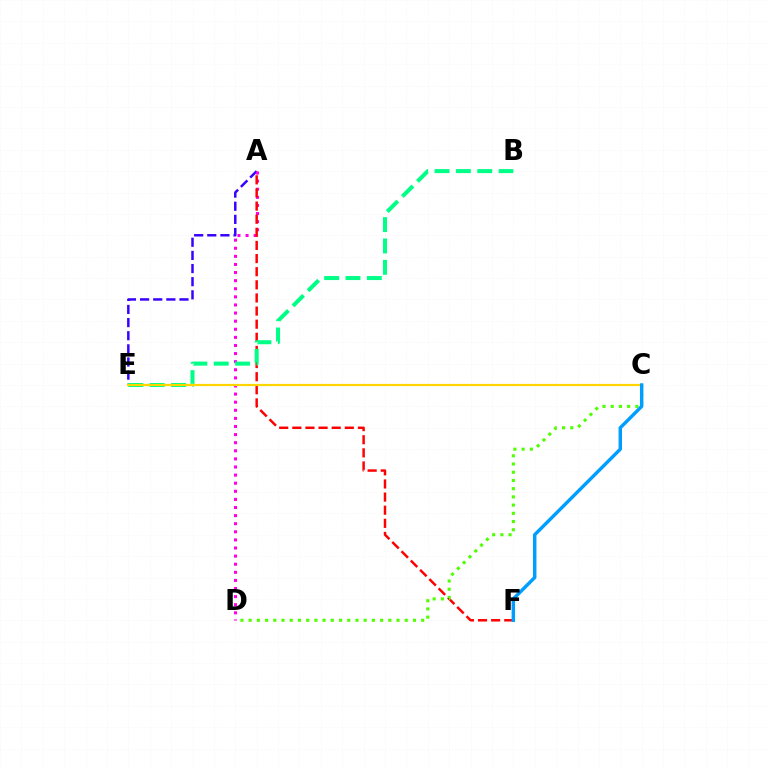{('A', 'E'): [{'color': '#3700ff', 'line_style': 'dashed', 'thickness': 1.78}], ('A', 'D'): [{'color': '#ff00ed', 'line_style': 'dotted', 'thickness': 2.2}], ('A', 'F'): [{'color': '#ff0000', 'line_style': 'dashed', 'thickness': 1.78}], ('B', 'E'): [{'color': '#00ff86', 'line_style': 'dashed', 'thickness': 2.9}], ('C', 'D'): [{'color': '#4fff00', 'line_style': 'dotted', 'thickness': 2.23}], ('C', 'E'): [{'color': '#ffd500', 'line_style': 'solid', 'thickness': 1.57}], ('C', 'F'): [{'color': '#009eff', 'line_style': 'solid', 'thickness': 2.47}]}